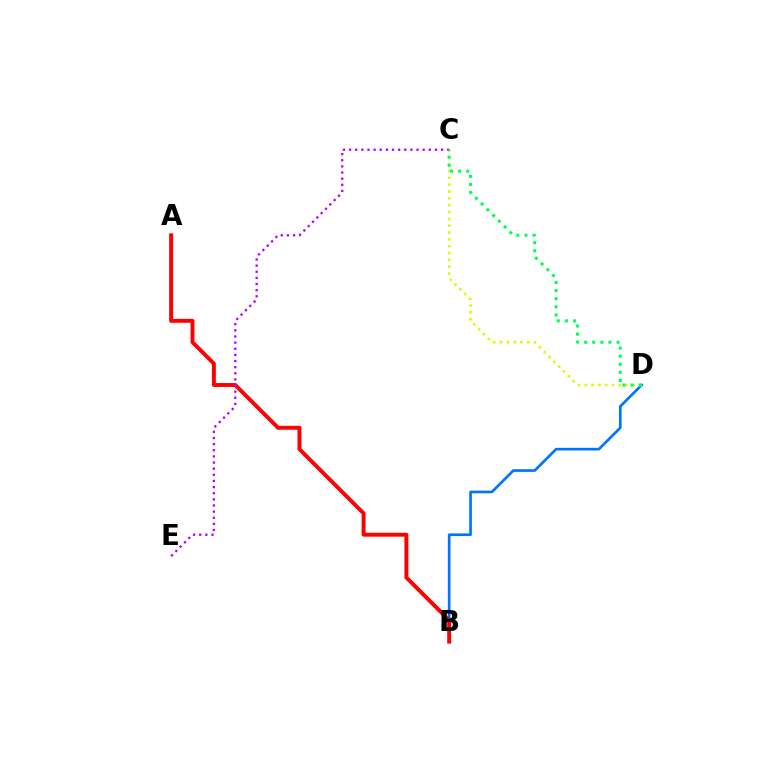{('B', 'D'): [{'color': '#0074ff', 'line_style': 'solid', 'thickness': 1.92}], ('A', 'B'): [{'color': '#ff0000', 'line_style': 'solid', 'thickness': 2.82}], ('C', 'D'): [{'color': '#d1ff00', 'line_style': 'dotted', 'thickness': 1.86}, {'color': '#00ff5c', 'line_style': 'dotted', 'thickness': 2.2}], ('C', 'E'): [{'color': '#b900ff', 'line_style': 'dotted', 'thickness': 1.67}]}